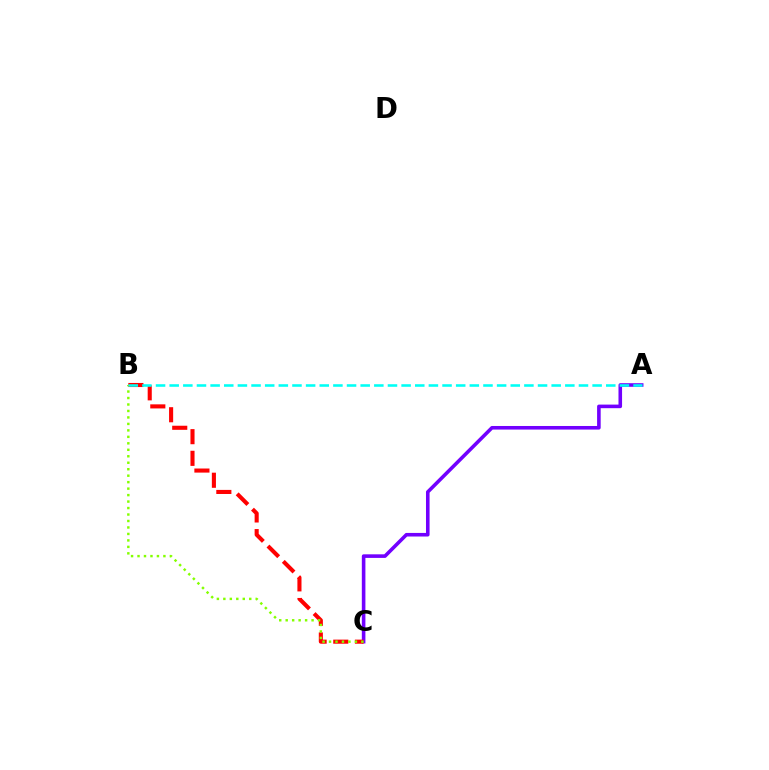{('A', 'C'): [{'color': '#7200ff', 'line_style': 'solid', 'thickness': 2.58}], ('B', 'C'): [{'color': '#ff0000', 'line_style': 'dashed', 'thickness': 2.94}, {'color': '#84ff00', 'line_style': 'dotted', 'thickness': 1.76}], ('A', 'B'): [{'color': '#00fff6', 'line_style': 'dashed', 'thickness': 1.85}]}